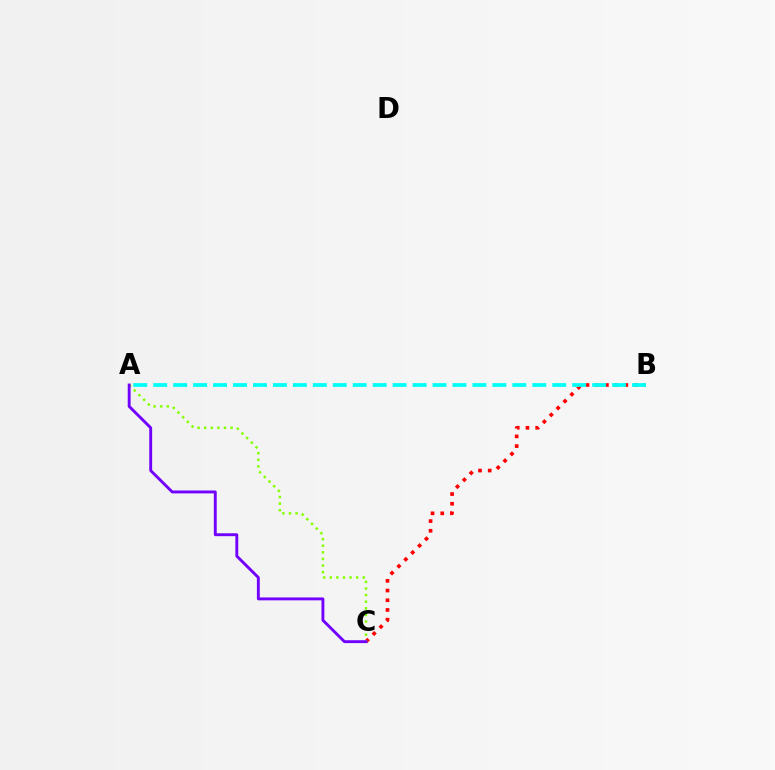{('B', 'C'): [{'color': '#ff0000', 'line_style': 'dotted', 'thickness': 2.64}], ('A', 'B'): [{'color': '#00fff6', 'line_style': 'dashed', 'thickness': 2.71}], ('A', 'C'): [{'color': '#84ff00', 'line_style': 'dotted', 'thickness': 1.79}, {'color': '#7200ff', 'line_style': 'solid', 'thickness': 2.08}]}